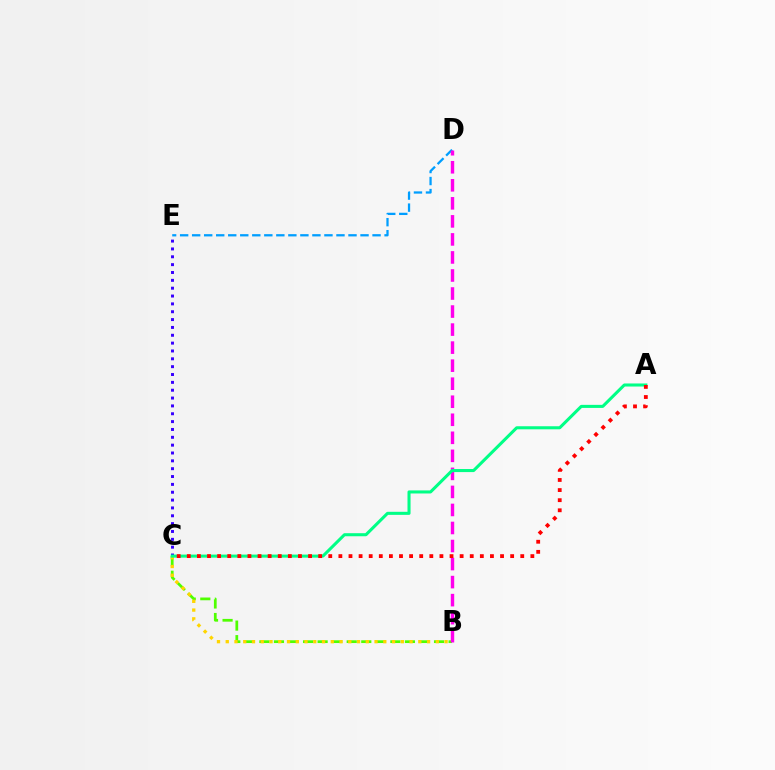{('D', 'E'): [{'color': '#009eff', 'line_style': 'dashed', 'thickness': 1.63}], ('B', 'C'): [{'color': '#4fff00', 'line_style': 'dashed', 'thickness': 1.98}, {'color': '#ffd500', 'line_style': 'dotted', 'thickness': 2.38}], ('B', 'D'): [{'color': '#ff00ed', 'line_style': 'dashed', 'thickness': 2.45}], ('C', 'E'): [{'color': '#3700ff', 'line_style': 'dotted', 'thickness': 2.13}], ('A', 'C'): [{'color': '#00ff86', 'line_style': 'solid', 'thickness': 2.2}, {'color': '#ff0000', 'line_style': 'dotted', 'thickness': 2.75}]}